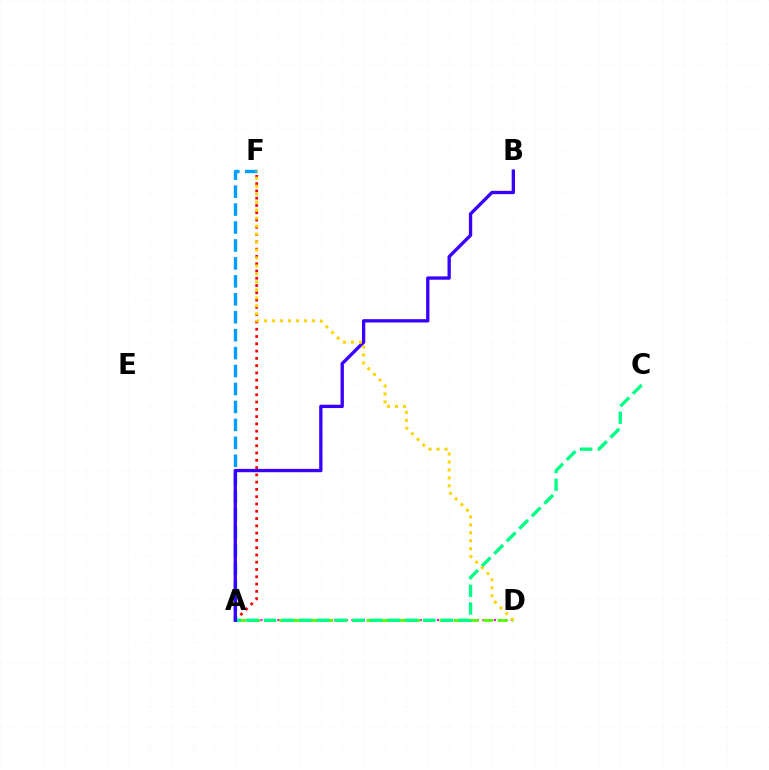{('A', 'F'): [{'color': '#ff0000', 'line_style': 'dotted', 'thickness': 1.98}, {'color': '#009eff', 'line_style': 'dashed', 'thickness': 2.44}], ('A', 'D'): [{'color': '#ff00ed', 'line_style': 'dotted', 'thickness': 1.55}, {'color': '#4fff00', 'line_style': 'dashed', 'thickness': 1.98}], ('A', 'C'): [{'color': '#00ff86', 'line_style': 'dashed', 'thickness': 2.4}], ('A', 'B'): [{'color': '#3700ff', 'line_style': 'solid', 'thickness': 2.39}], ('D', 'F'): [{'color': '#ffd500', 'line_style': 'dotted', 'thickness': 2.17}]}